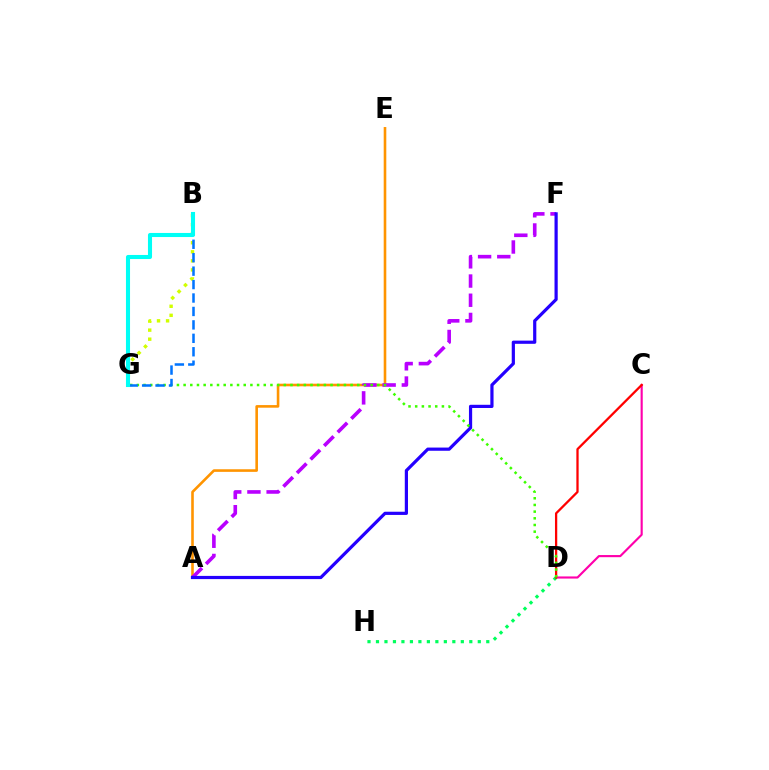{('A', 'E'): [{'color': '#ff9400', 'line_style': 'solid', 'thickness': 1.88}], ('C', 'D'): [{'color': '#ff00ac', 'line_style': 'solid', 'thickness': 1.54}, {'color': '#ff0000', 'line_style': 'solid', 'thickness': 1.64}], ('D', 'H'): [{'color': '#00ff5c', 'line_style': 'dotted', 'thickness': 2.3}], ('B', 'G'): [{'color': '#d1ff00', 'line_style': 'dotted', 'thickness': 2.46}, {'color': '#0074ff', 'line_style': 'dashed', 'thickness': 1.83}, {'color': '#00fff6', 'line_style': 'solid', 'thickness': 2.94}], ('A', 'F'): [{'color': '#b900ff', 'line_style': 'dashed', 'thickness': 2.61}, {'color': '#2500ff', 'line_style': 'solid', 'thickness': 2.3}], ('D', 'G'): [{'color': '#3dff00', 'line_style': 'dotted', 'thickness': 1.81}]}